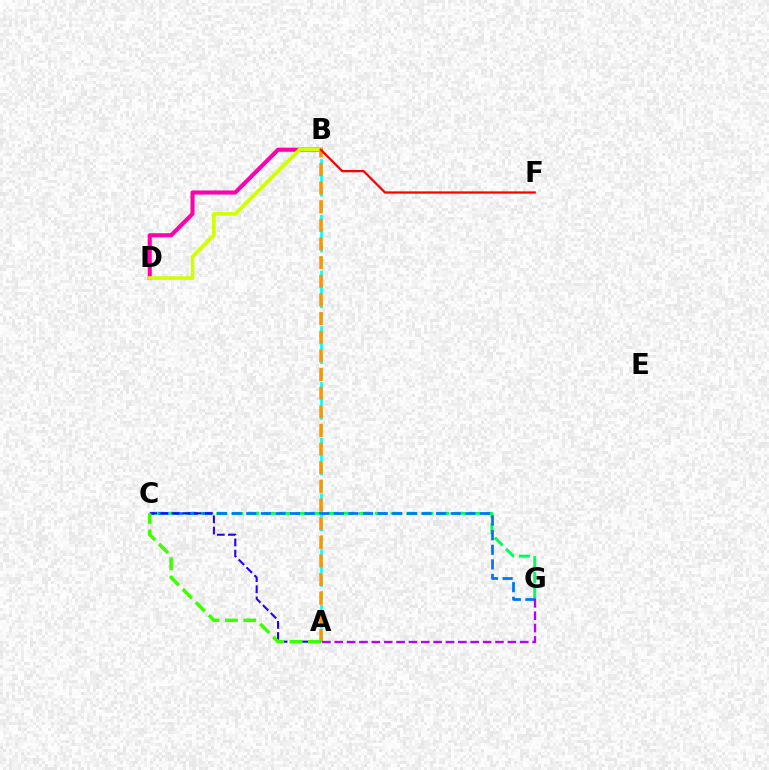{('C', 'G'): [{'color': '#00ff5c', 'line_style': 'dashed', 'thickness': 2.15}, {'color': '#0074ff', 'line_style': 'dashed', 'thickness': 1.98}], ('A', 'B'): [{'color': '#00fff6', 'line_style': 'dashed', 'thickness': 1.89}, {'color': '#ff9400', 'line_style': 'dashed', 'thickness': 2.53}], ('B', 'D'): [{'color': '#ff00ac', 'line_style': 'solid', 'thickness': 2.96}, {'color': '#d1ff00', 'line_style': 'solid', 'thickness': 2.63}], ('B', 'F'): [{'color': '#ff0000', 'line_style': 'solid', 'thickness': 1.62}], ('A', 'C'): [{'color': '#2500ff', 'line_style': 'dashed', 'thickness': 1.51}, {'color': '#3dff00', 'line_style': 'dashed', 'thickness': 2.5}], ('A', 'G'): [{'color': '#b900ff', 'line_style': 'dashed', 'thickness': 1.68}]}